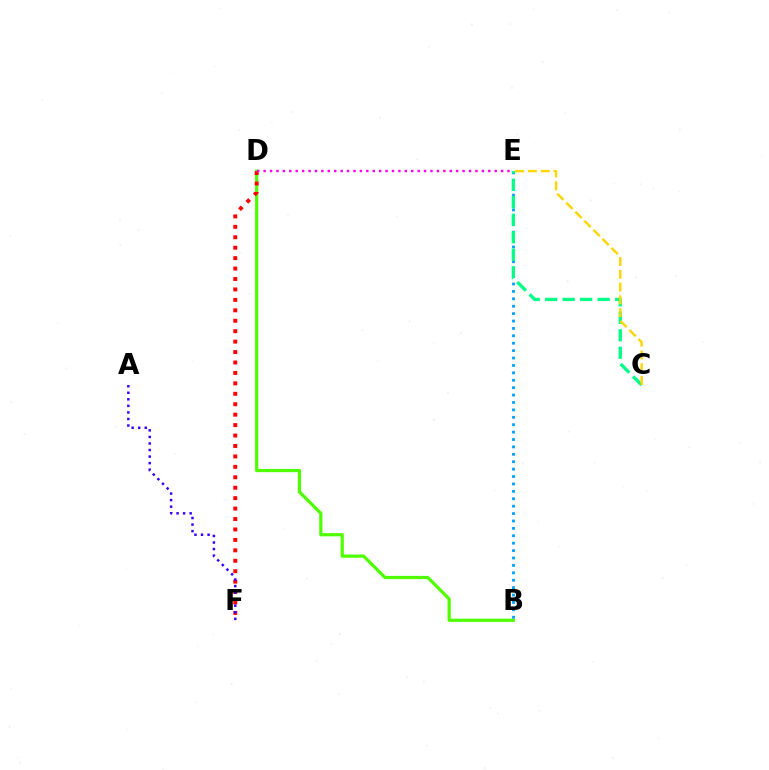{('B', 'D'): [{'color': '#4fff00', 'line_style': 'solid', 'thickness': 2.32}], ('B', 'E'): [{'color': '#009eff', 'line_style': 'dotted', 'thickness': 2.01}], ('C', 'E'): [{'color': '#00ff86', 'line_style': 'dashed', 'thickness': 2.38}, {'color': '#ffd500', 'line_style': 'dashed', 'thickness': 1.74}], ('D', 'F'): [{'color': '#ff0000', 'line_style': 'dotted', 'thickness': 2.84}], ('D', 'E'): [{'color': '#ff00ed', 'line_style': 'dotted', 'thickness': 1.74}], ('A', 'F'): [{'color': '#3700ff', 'line_style': 'dotted', 'thickness': 1.78}]}